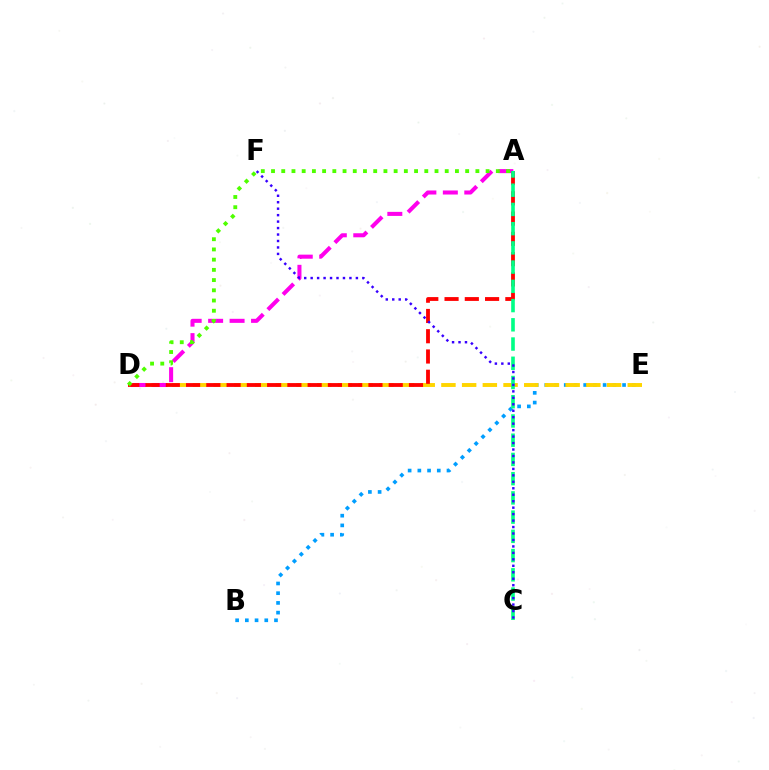{('B', 'E'): [{'color': '#009eff', 'line_style': 'dotted', 'thickness': 2.64}], ('D', 'E'): [{'color': '#ffd500', 'line_style': 'dashed', 'thickness': 2.81}], ('A', 'D'): [{'color': '#ff00ed', 'line_style': 'dashed', 'thickness': 2.91}, {'color': '#ff0000', 'line_style': 'dashed', 'thickness': 2.75}, {'color': '#4fff00', 'line_style': 'dotted', 'thickness': 2.78}], ('A', 'C'): [{'color': '#00ff86', 'line_style': 'dashed', 'thickness': 2.61}], ('C', 'F'): [{'color': '#3700ff', 'line_style': 'dotted', 'thickness': 1.76}]}